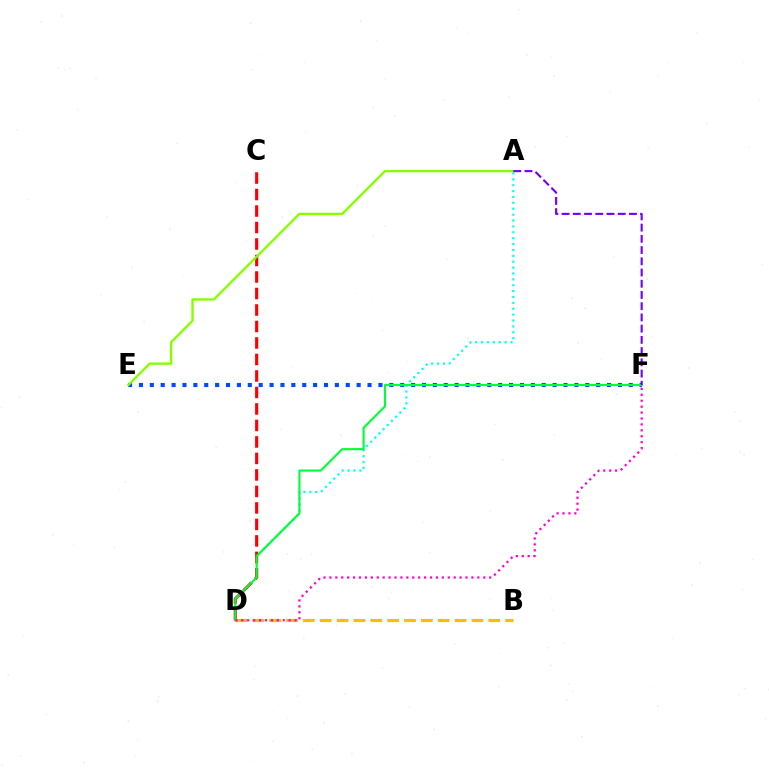{('A', 'D'): [{'color': '#00fff6', 'line_style': 'dotted', 'thickness': 1.6}], ('C', 'D'): [{'color': '#ff0000', 'line_style': 'dashed', 'thickness': 2.24}], ('E', 'F'): [{'color': '#004bff', 'line_style': 'dotted', 'thickness': 2.96}], ('D', 'F'): [{'color': '#00ff39', 'line_style': 'solid', 'thickness': 1.54}, {'color': '#ff00cf', 'line_style': 'dotted', 'thickness': 1.61}], ('B', 'D'): [{'color': '#ffbd00', 'line_style': 'dashed', 'thickness': 2.29}], ('A', 'E'): [{'color': '#84ff00', 'line_style': 'solid', 'thickness': 1.69}], ('A', 'F'): [{'color': '#7200ff', 'line_style': 'dashed', 'thickness': 1.52}]}